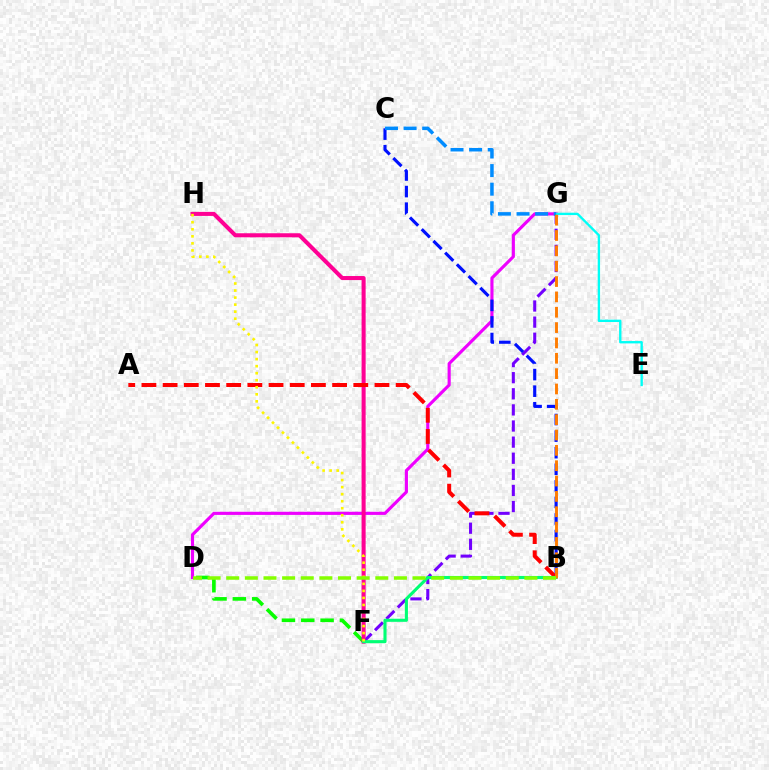{('D', 'G'): [{'color': '#ee00ff', 'line_style': 'solid', 'thickness': 2.26}], ('F', 'G'): [{'color': '#7200ff', 'line_style': 'dashed', 'thickness': 2.19}], ('D', 'F'): [{'color': '#08ff00', 'line_style': 'dashed', 'thickness': 2.62}], ('B', 'C'): [{'color': '#0010ff', 'line_style': 'dashed', 'thickness': 2.25}], ('E', 'G'): [{'color': '#00fff6', 'line_style': 'solid', 'thickness': 1.69}], ('F', 'H'): [{'color': '#ff0094', 'line_style': 'solid', 'thickness': 2.91}, {'color': '#fcf500', 'line_style': 'dotted', 'thickness': 1.91}], ('A', 'B'): [{'color': '#ff0000', 'line_style': 'dashed', 'thickness': 2.88}], ('C', 'G'): [{'color': '#008cff', 'line_style': 'dashed', 'thickness': 2.53}], ('B', 'F'): [{'color': '#00ff74', 'line_style': 'solid', 'thickness': 2.22}], ('B', 'G'): [{'color': '#ff7c00', 'line_style': 'dashed', 'thickness': 2.08}], ('B', 'D'): [{'color': '#84ff00', 'line_style': 'dashed', 'thickness': 2.53}]}